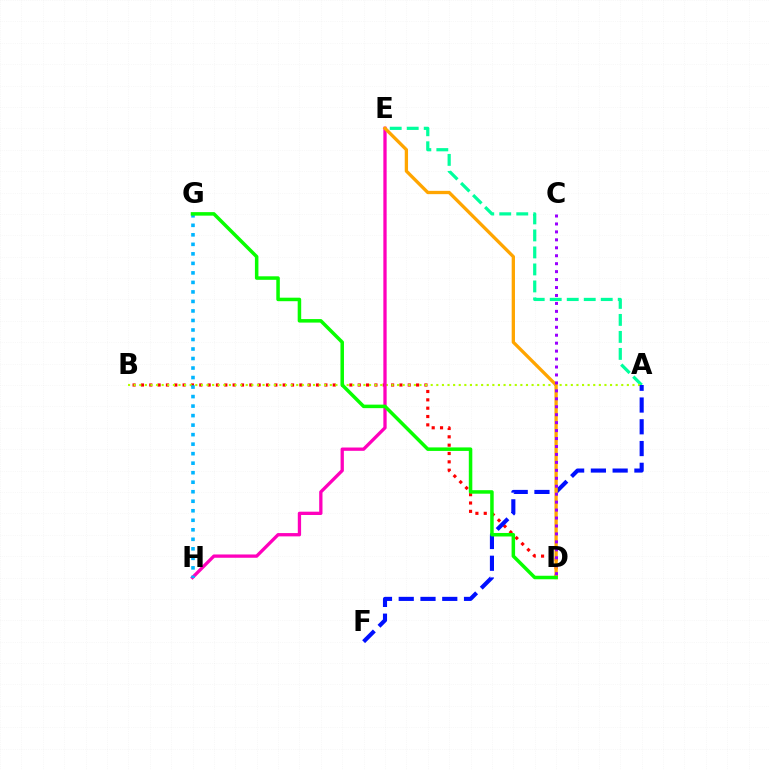{('B', 'D'): [{'color': '#ff0000', 'line_style': 'dotted', 'thickness': 2.27}], ('A', 'E'): [{'color': '#00ff9d', 'line_style': 'dashed', 'thickness': 2.31}], ('A', 'B'): [{'color': '#b3ff00', 'line_style': 'dotted', 'thickness': 1.52}], ('E', 'H'): [{'color': '#ff00bd', 'line_style': 'solid', 'thickness': 2.38}], ('A', 'F'): [{'color': '#0010ff', 'line_style': 'dashed', 'thickness': 2.96}], ('G', 'H'): [{'color': '#00b5ff', 'line_style': 'dotted', 'thickness': 2.59}], ('D', 'E'): [{'color': '#ffa500', 'line_style': 'solid', 'thickness': 2.38}], ('D', 'G'): [{'color': '#08ff00', 'line_style': 'solid', 'thickness': 2.53}], ('C', 'D'): [{'color': '#9b00ff', 'line_style': 'dotted', 'thickness': 2.16}]}